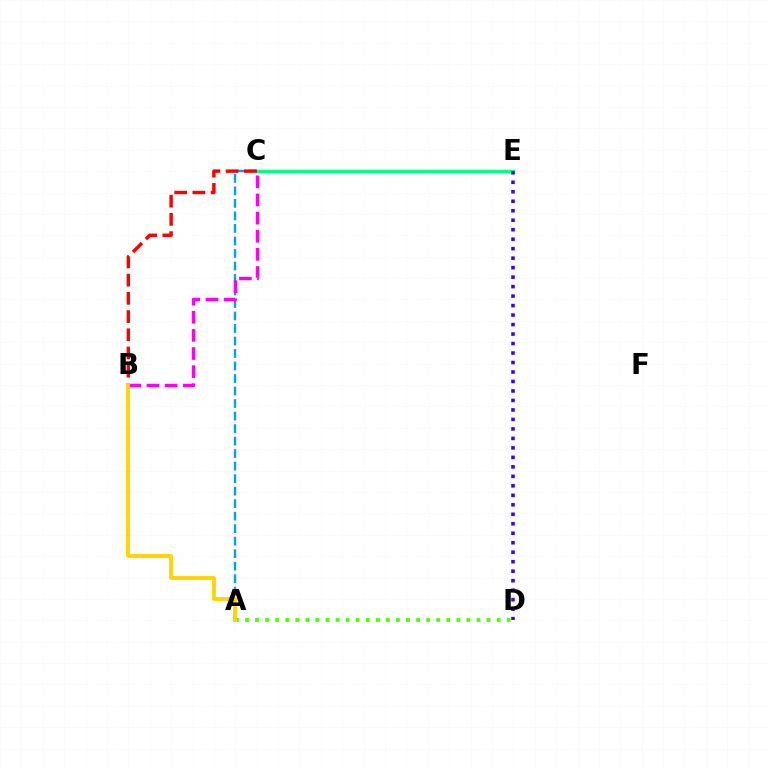{('C', 'E'): [{'color': '#00ff86', 'line_style': 'solid', 'thickness': 2.39}], ('A', 'C'): [{'color': '#009eff', 'line_style': 'dashed', 'thickness': 1.7}], ('D', 'E'): [{'color': '#3700ff', 'line_style': 'dotted', 'thickness': 2.58}], ('A', 'D'): [{'color': '#4fff00', 'line_style': 'dotted', 'thickness': 2.73}], ('B', 'C'): [{'color': '#ff0000', 'line_style': 'dashed', 'thickness': 2.47}, {'color': '#ff00ed', 'line_style': 'dashed', 'thickness': 2.46}], ('A', 'B'): [{'color': '#ffd500', 'line_style': 'solid', 'thickness': 2.78}]}